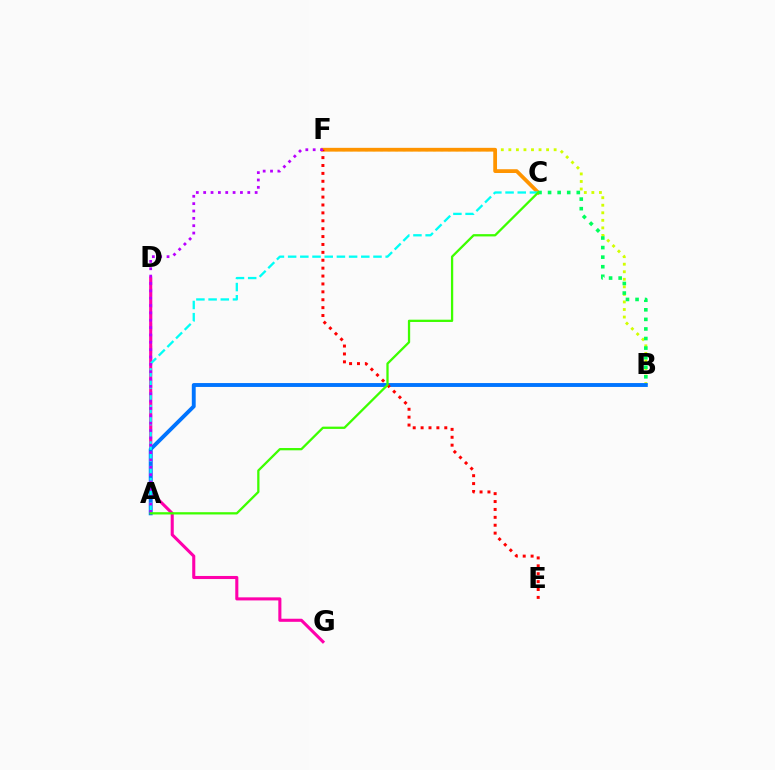{('B', 'F'): [{'color': '#d1ff00', 'line_style': 'dotted', 'thickness': 2.05}], ('C', 'F'): [{'color': '#ff9400', 'line_style': 'solid', 'thickness': 2.71}], ('B', 'C'): [{'color': '#00ff5c', 'line_style': 'dotted', 'thickness': 2.6}], ('A', 'D'): [{'color': '#2500ff', 'line_style': 'dashed', 'thickness': 1.55}], ('D', 'G'): [{'color': '#ff00ac', 'line_style': 'solid', 'thickness': 2.22}], ('A', 'B'): [{'color': '#0074ff', 'line_style': 'solid', 'thickness': 2.79}], ('A', 'C'): [{'color': '#00fff6', 'line_style': 'dashed', 'thickness': 1.66}, {'color': '#3dff00', 'line_style': 'solid', 'thickness': 1.64}], ('E', 'F'): [{'color': '#ff0000', 'line_style': 'dotted', 'thickness': 2.15}], ('A', 'F'): [{'color': '#b900ff', 'line_style': 'dotted', 'thickness': 2.0}]}